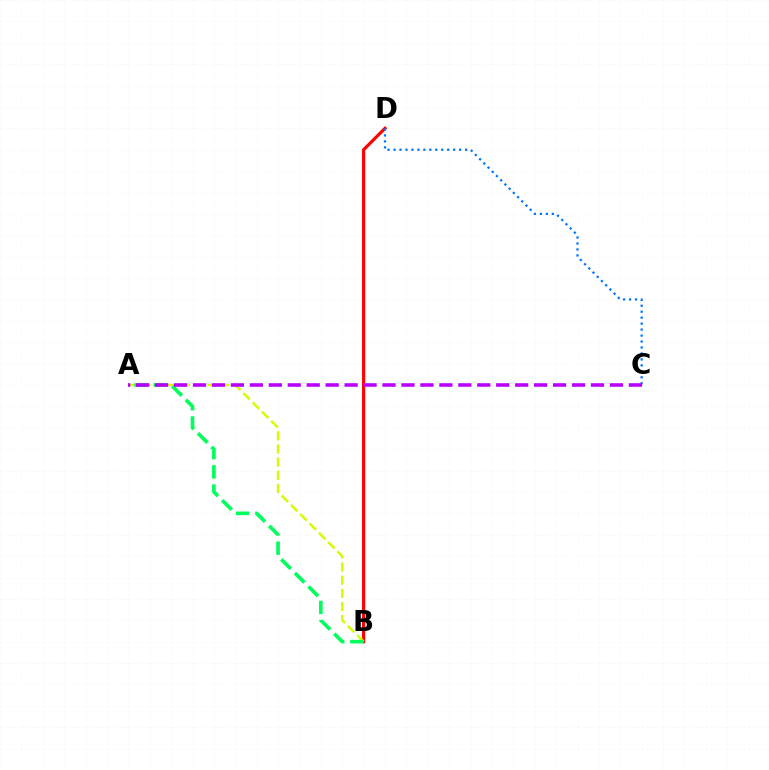{('B', 'D'): [{'color': '#ff0000', 'line_style': 'solid', 'thickness': 2.28}], ('C', 'D'): [{'color': '#0074ff', 'line_style': 'dotted', 'thickness': 1.62}], ('A', 'B'): [{'color': '#d1ff00', 'line_style': 'dashed', 'thickness': 1.79}, {'color': '#00ff5c', 'line_style': 'dashed', 'thickness': 2.61}], ('A', 'C'): [{'color': '#b900ff', 'line_style': 'dashed', 'thickness': 2.57}]}